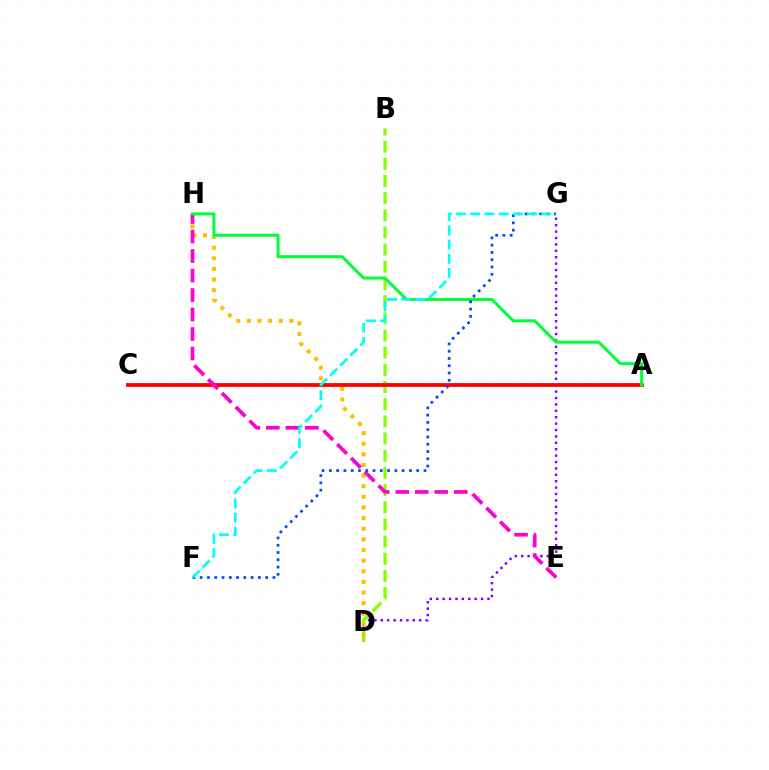{('D', 'G'): [{'color': '#7200ff', 'line_style': 'dotted', 'thickness': 1.74}], ('B', 'D'): [{'color': '#84ff00', 'line_style': 'dashed', 'thickness': 2.33}], ('D', 'H'): [{'color': '#ffbd00', 'line_style': 'dotted', 'thickness': 2.89}], ('A', 'C'): [{'color': '#ff0000', 'line_style': 'solid', 'thickness': 2.73}], ('E', 'H'): [{'color': '#ff00cf', 'line_style': 'dashed', 'thickness': 2.65}], ('A', 'H'): [{'color': '#00ff39', 'line_style': 'solid', 'thickness': 2.17}], ('F', 'G'): [{'color': '#004bff', 'line_style': 'dotted', 'thickness': 1.98}, {'color': '#00fff6', 'line_style': 'dashed', 'thickness': 1.93}]}